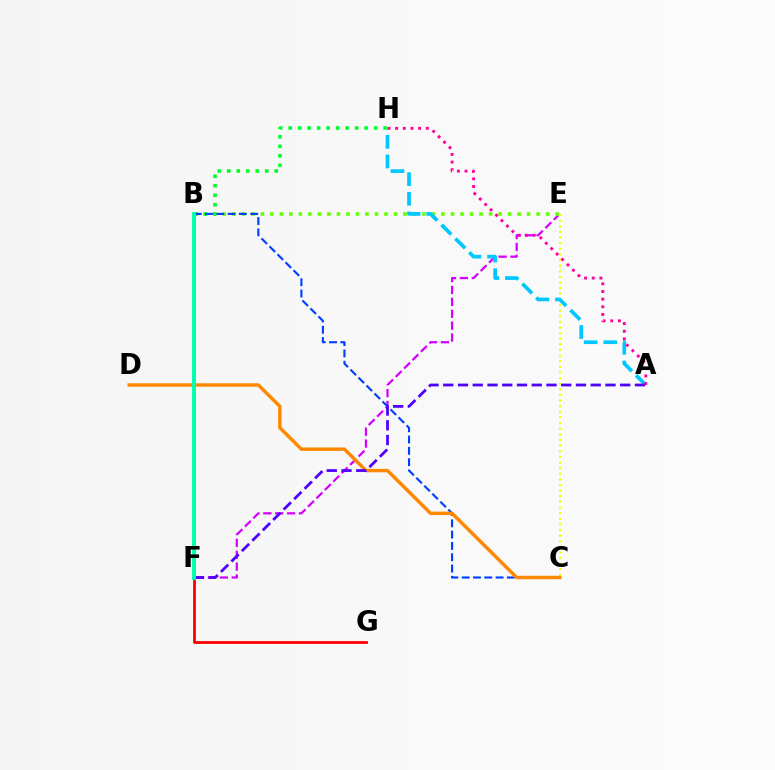{('E', 'F'): [{'color': '#d600ff', 'line_style': 'dashed', 'thickness': 1.61}], ('B', 'E'): [{'color': '#66ff00', 'line_style': 'dotted', 'thickness': 2.58}], ('C', 'E'): [{'color': '#eeff00', 'line_style': 'dotted', 'thickness': 1.53}], ('F', 'G'): [{'color': '#ff0000', 'line_style': 'solid', 'thickness': 2.01}], ('A', 'H'): [{'color': '#00c7ff', 'line_style': 'dashed', 'thickness': 2.67}, {'color': '#ff00a0', 'line_style': 'dotted', 'thickness': 2.08}], ('B', 'H'): [{'color': '#00ff27', 'line_style': 'dotted', 'thickness': 2.58}], ('B', 'C'): [{'color': '#003fff', 'line_style': 'dashed', 'thickness': 1.53}], ('C', 'D'): [{'color': '#ff8800', 'line_style': 'solid', 'thickness': 2.47}], ('A', 'F'): [{'color': '#4f00ff', 'line_style': 'dashed', 'thickness': 2.0}], ('B', 'F'): [{'color': '#00ffaf', 'line_style': 'solid', 'thickness': 2.81}]}